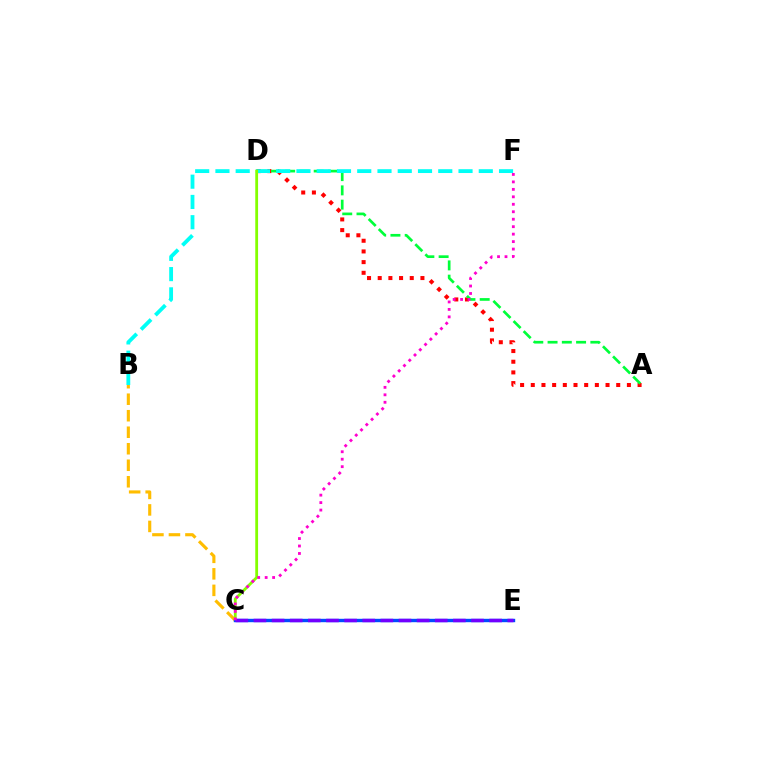{('A', 'D'): [{'color': '#ff0000', 'line_style': 'dotted', 'thickness': 2.9}, {'color': '#00ff39', 'line_style': 'dashed', 'thickness': 1.94}], ('B', 'F'): [{'color': '#00fff6', 'line_style': 'dashed', 'thickness': 2.75}], ('C', 'D'): [{'color': '#84ff00', 'line_style': 'solid', 'thickness': 2.02}], ('B', 'C'): [{'color': '#ffbd00', 'line_style': 'dashed', 'thickness': 2.24}], ('C', 'E'): [{'color': '#004bff', 'line_style': 'solid', 'thickness': 2.44}, {'color': '#7200ff', 'line_style': 'dashed', 'thickness': 2.46}], ('C', 'F'): [{'color': '#ff00cf', 'line_style': 'dotted', 'thickness': 2.03}]}